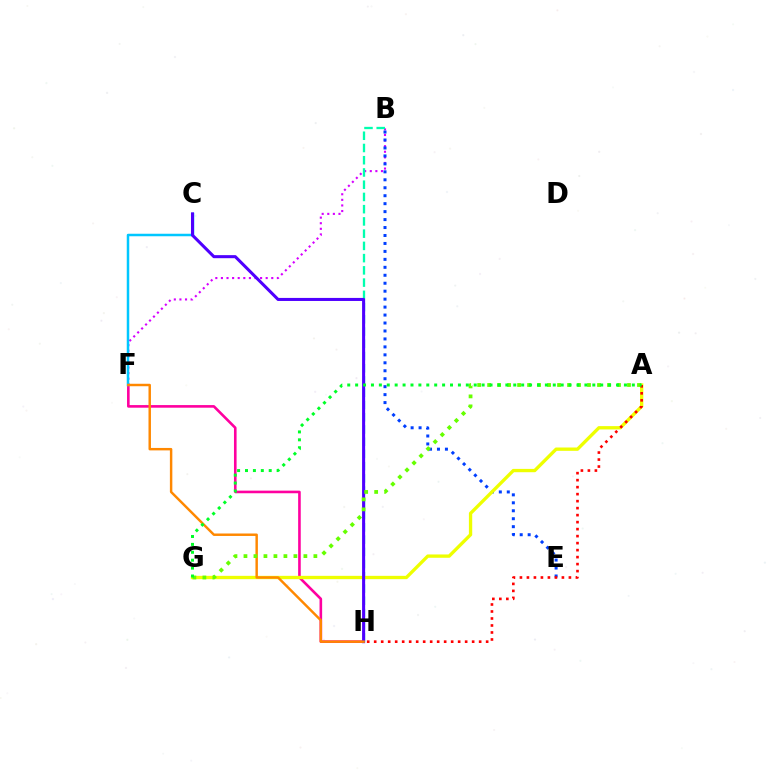{('F', 'H'): [{'color': '#ff00a0', 'line_style': 'solid', 'thickness': 1.88}, {'color': '#ff8800', 'line_style': 'solid', 'thickness': 1.76}], ('B', 'F'): [{'color': '#d600ff', 'line_style': 'dotted', 'thickness': 1.52}], ('B', 'H'): [{'color': '#00ffaf', 'line_style': 'dashed', 'thickness': 1.66}], ('B', 'E'): [{'color': '#003fff', 'line_style': 'dotted', 'thickness': 2.16}], ('C', 'F'): [{'color': '#00c7ff', 'line_style': 'solid', 'thickness': 1.8}], ('A', 'G'): [{'color': '#eeff00', 'line_style': 'solid', 'thickness': 2.39}, {'color': '#66ff00', 'line_style': 'dotted', 'thickness': 2.71}, {'color': '#00ff27', 'line_style': 'dotted', 'thickness': 2.15}], ('C', 'H'): [{'color': '#4f00ff', 'line_style': 'solid', 'thickness': 2.2}], ('A', 'H'): [{'color': '#ff0000', 'line_style': 'dotted', 'thickness': 1.9}]}